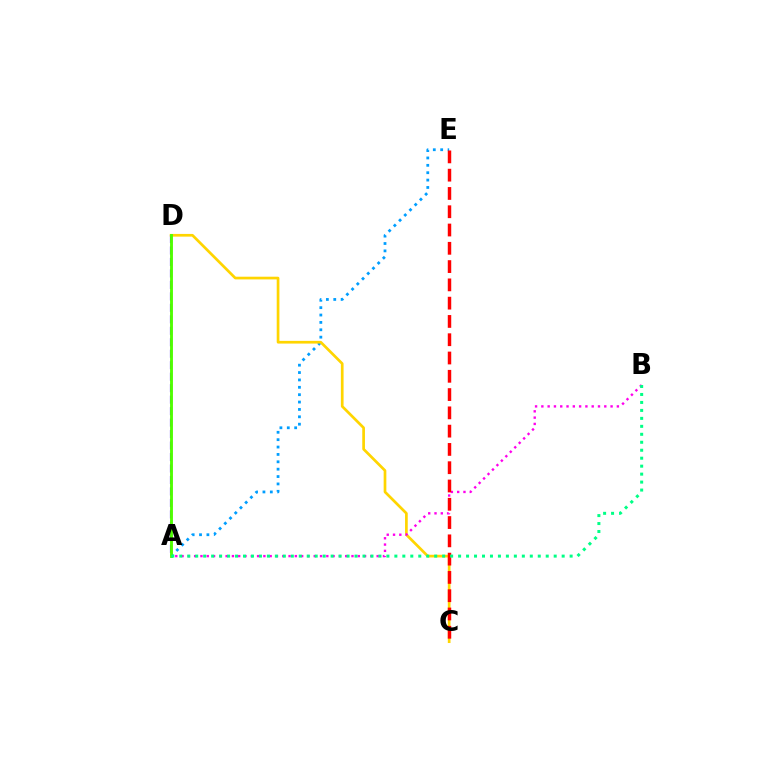{('A', 'E'): [{'color': '#009eff', 'line_style': 'dotted', 'thickness': 2.0}], ('A', 'D'): [{'color': '#3700ff', 'line_style': 'dashed', 'thickness': 1.56}, {'color': '#4fff00', 'line_style': 'solid', 'thickness': 2.07}], ('C', 'D'): [{'color': '#ffd500', 'line_style': 'solid', 'thickness': 1.94}], ('A', 'B'): [{'color': '#ff00ed', 'line_style': 'dotted', 'thickness': 1.71}, {'color': '#00ff86', 'line_style': 'dotted', 'thickness': 2.16}], ('C', 'E'): [{'color': '#ff0000', 'line_style': 'dashed', 'thickness': 2.48}]}